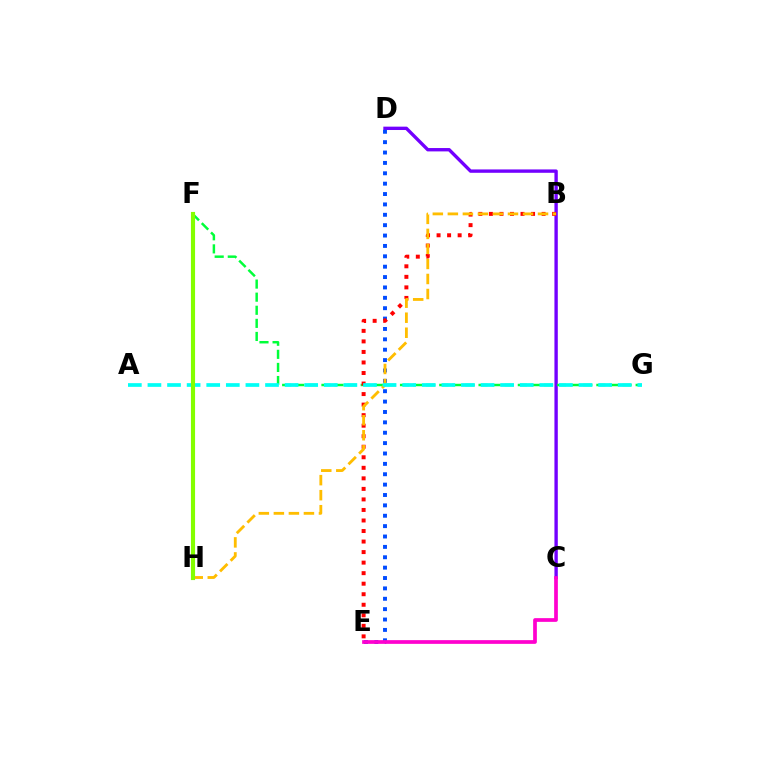{('C', 'D'): [{'color': '#7200ff', 'line_style': 'solid', 'thickness': 2.42}], ('D', 'E'): [{'color': '#004bff', 'line_style': 'dotted', 'thickness': 2.82}], ('F', 'G'): [{'color': '#00ff39', 'line_style': 'dashed', 'thickness': 1.78}], ('B', 'E'): [{'color': '#ff0000', 'line_style': 'dotted', 'thickness': 2.86}], ('C', 'E'): [{'color': '#ff00cf', 'line_style': 'solid', 'thickness': 2.67}], ('B', 'H'): [{'color': '#ffbd00', 'line_style': 'dashed', 'thickness': 2.04}], ('A', 'G'): [{'color': '#00fff6', 'line_style': 'dashed', 'thickness': 2.66}], ('F', 'H'): [{'color': '#84ff00', 'line_style': 'solid', 'thickness': 2.97}]}